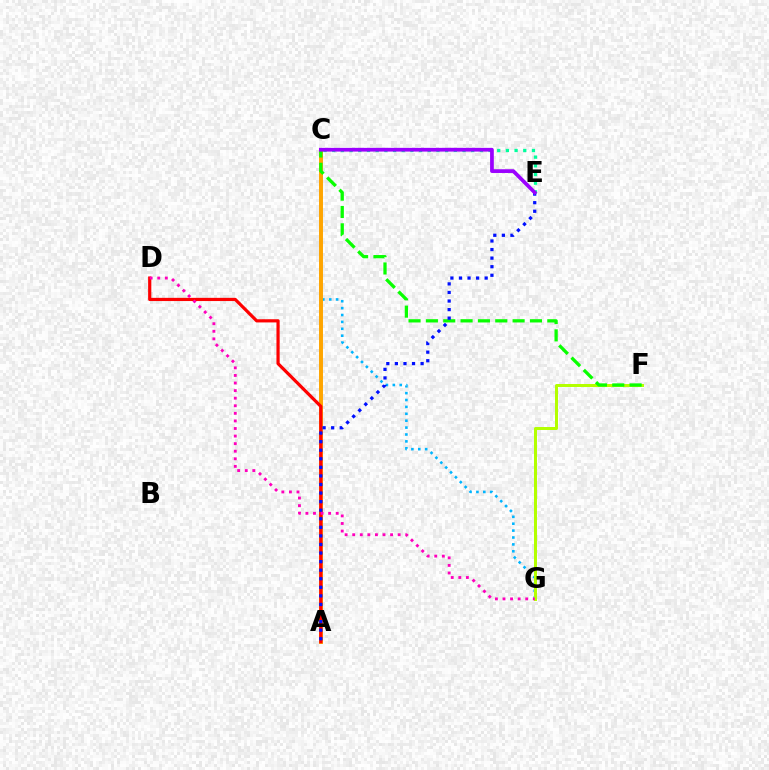{('C', 'G'): [{'color': '#00b5ff', 'line_style': 'dotted', 'thickness': 1.87}], ('F', 'G'): [{'color': '#b3ff00', 'line_style': 'solid', 'thickness': 2.16}], ('A', 'C'): [{'color': '#ffa500', 'line_style': 'solid', 'thickness': 2.84}], ('C', 'F'): [{'color': '#08ff00', 'line_style': 'dashed', 'thickness': 2.36}], ('A', 'D'): [{'color': '#ff0000', 'line_style': 'solid', 'thickness': 2.3}], ('C', 'E'): [{'color': '#00ff9d', 'line_style': 'dotted', 'thickness': 2.36}, {'color': '#9b00ff', 'line_style': 'solid', 'thickness': 2.68}], ('A', 'E'): [{'color': '#0010ff', 'line_style': 'dotted', 'thickness': 2.33}], ('D', 'G'): [{'color': '#ff00bd', 'line_style': 'dotted', 'thickness': 2.06}]}